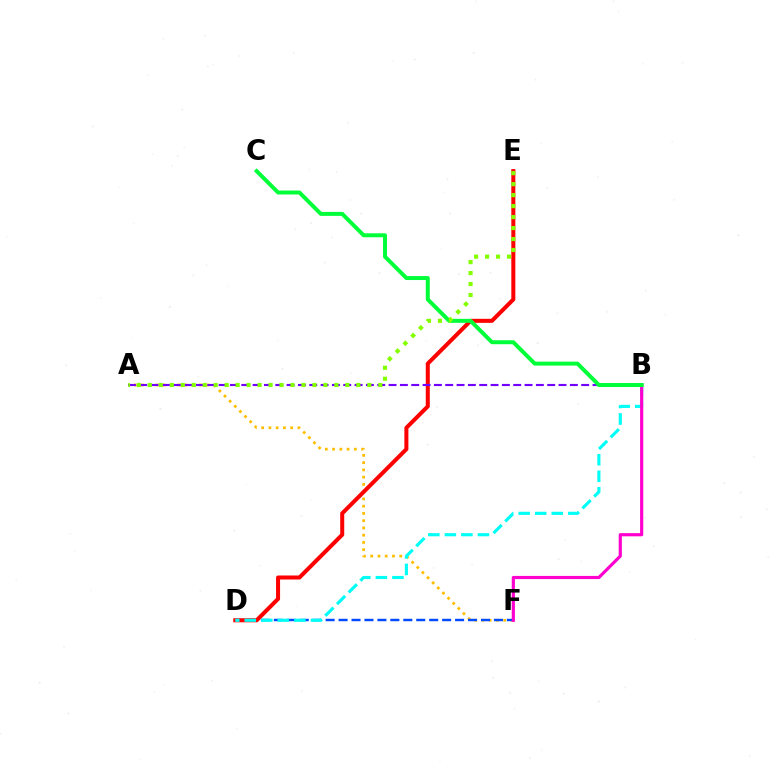{('A', 'F'): [{'color': '#ffbd00', 'line_style': 'dotted', 'thickness': 1.97}], ('D', 'F'): [{'color': '#004bff', 'line_style': 'dashed', 'thickness': 1.76}], ('D', 'E'): [{'color': '#ff0000', 'line_style': 'solid', 'thickness': 2.9}], ('B', 'D'): [{'color': '#00fff6', 'line_style': 'dashed', 'thickness': 2.25}], ('B', 'F'): [{'color': '#ff00cf', 'line_style': 'solid', 'thickness': 2.28}], ('A', 'B'): [{'color': '#7200ff', 'line_style': 'dashed', 'thickness': 1.54}], ('B', 'C'): [{'color': '#00ff39', 'line_style': 'solid', 'thickness': 2.86}], ('A', 'E'): [{'color': '#84ff00', 'line_style': 'dotted', 'thickness': 2.98}]}